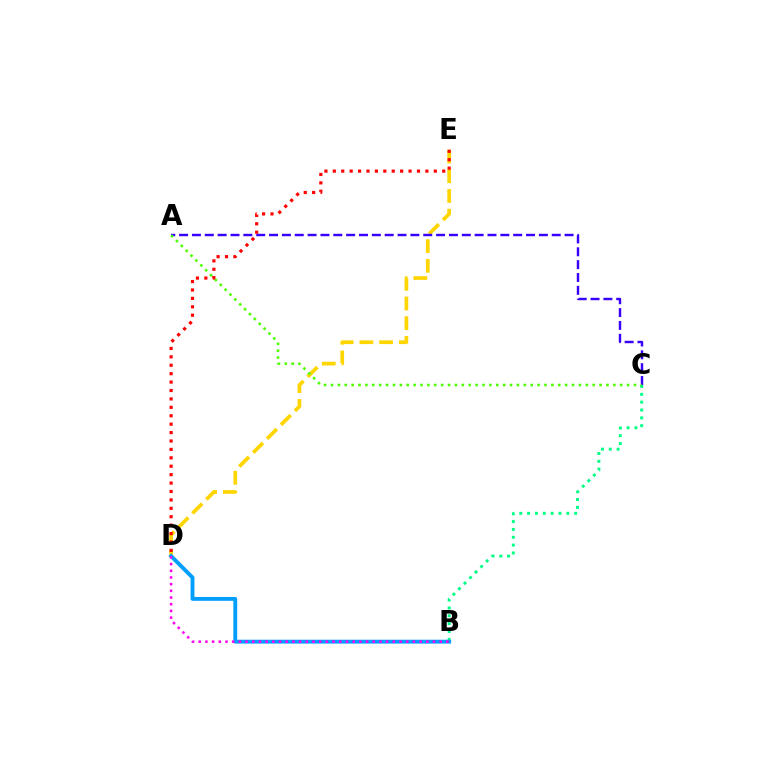{('D', 'E'): [{'color': '#ffd500', 'line_style': 'dashed', 'thickness': 2.67}, {'color': '#ff0000', 'line_style': 'dotted', 'thickness': 2.29}], ('A', 'C'): [{'color': '#3700ff', 'line_style': 'dashed', 'thickness': 1.75}, {'color': '#4fff00', 'line_style': 'dotted', 'thickness': 1.87}], ('B', 'C'): [{'color': '#00ff86', 'line_style': 'dotted', 'thickness': 2.13}], ('B', 'D'): [{'color': '#009eff', 'line_style': 'solid', 'thickness': 2.78}, {'color': '#ff00ed', 'line_style': 'dotted', 'thickness': 1.82}]}